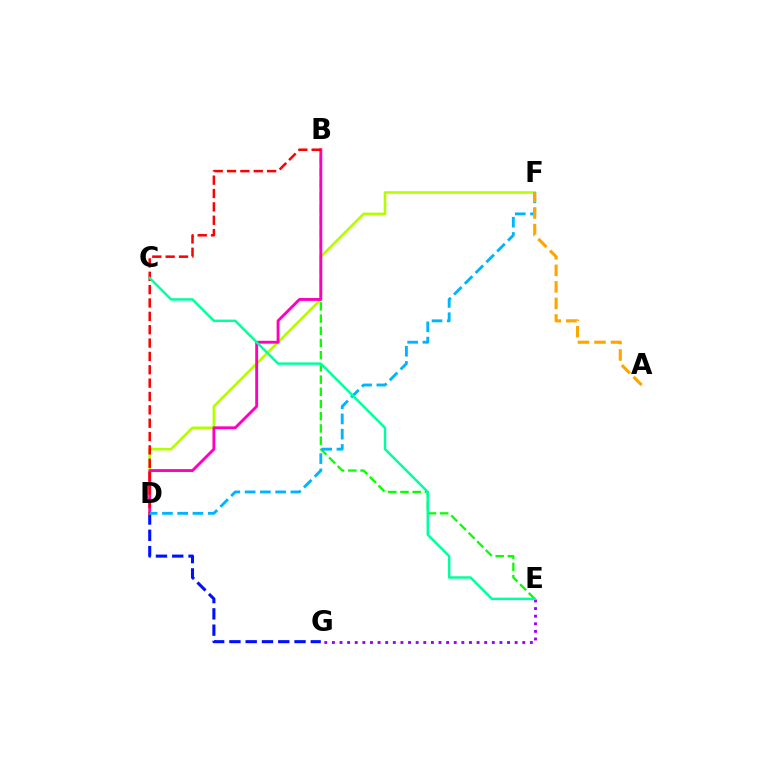{('B', 'E'): [{'color': '#08ff00', 'line_style': 'dashed', 'thickness': 1.66}], ('D', 'G'): [{'color': '#0010ff', 'line_style': 'dashed', 'thickness': 2.21}], ('D', 'F'): [{'color': '#b3ff00', 'line_style': 'solid', 'thickness': 1.88}, {'color': '#00b5ff', 'line_style': 'dashed', 'thickness': 2.07}], ('B', 'D'): [{'color': '#ff00bd', 'line_style': 'solid', 'thickness': 2.06}, {'color': '#ff0000', 'line_style': 'dashed', 'thickness': 1.81}], ('E', 'G'): [{'color': '#9b00ff', 'line_style': 'dotted', 'thickness': 2.07}], ('C', 'E'): [{'color': '#00ff9d', 'line_style': 'solid', 'thickness': 1.77}], ('A', 'F'): [{'color': '#ffa500', 'line_style': 'dashed', 'thickness': 2.25}]}